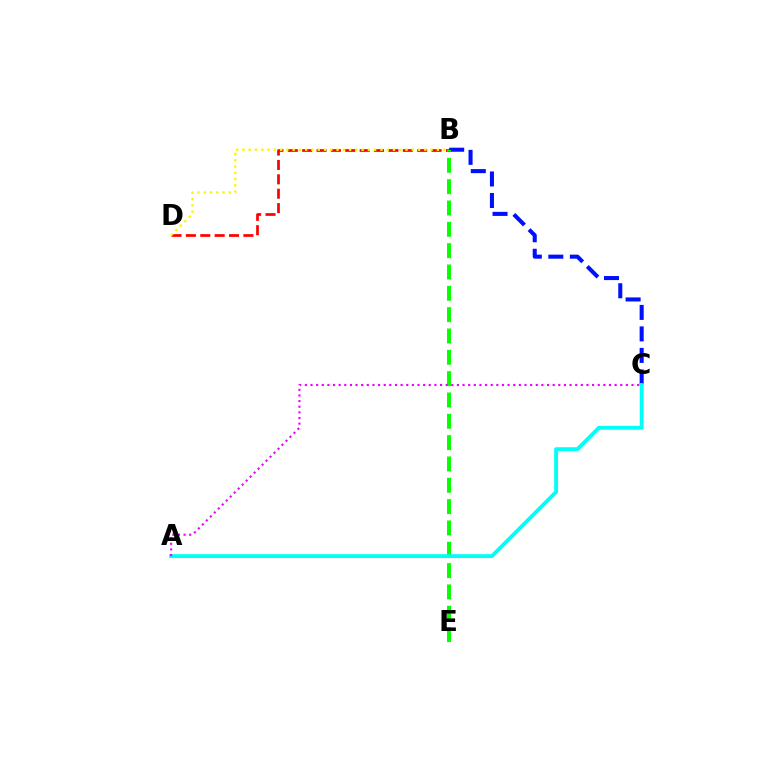{('B', 'D'): [{'color': '#ff0000', 'line_style': 'dashed', 'thickness': 1.95}, {'color': '#fcf500', 'line_style': 'dotted', 'thickness': 1.7}], ('B', 'C'): [{'color': '#0010ff', 'line_style': 'dashed', 'thickness': 2.92}], ('B', 'E'): [{'color': '#08ff00', 'line_style': 'dashed', 'thickness': 2.9}], ('A', 'C'): [{'color': '#00fff6', 'line_style': 'solid', 'thickness': 2.79}, {'color': '#ee00ff', 'line_style': 'dotted', 'thickness': 1.53}]}